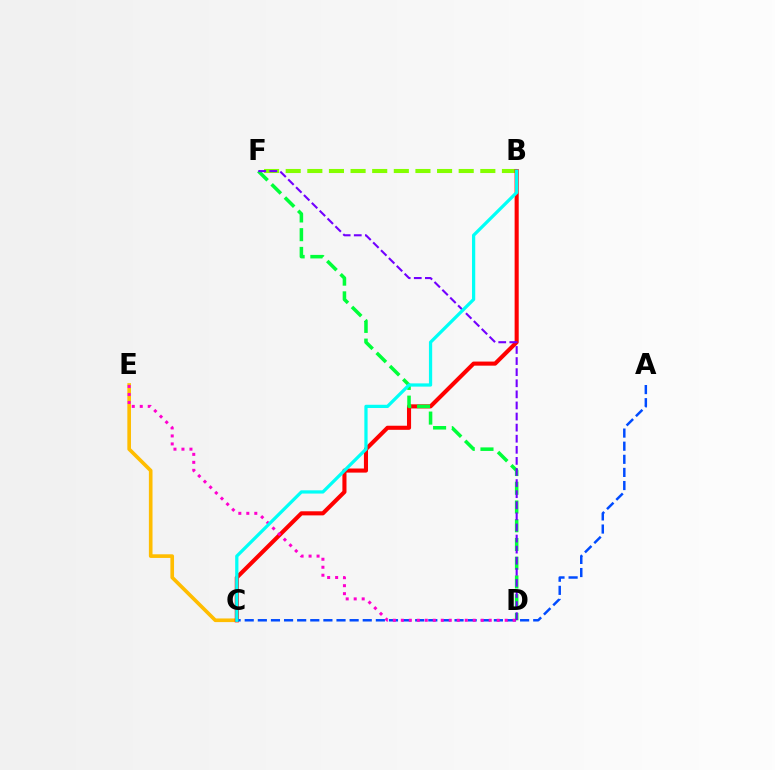{('C', 'E'): [{'color': '#ffbd00', 'line_style': 'solid', 'thickness': 2.62}], ('B', 'F'): [{'color': '#84ff00', 'line_style': 'dashed', 'thickness': 2.94}], ('B', 'C'): [{'color': '#ff0000', 'line_style': 'solid', 'thickness': 2.95}, {'color': '#00fff6', 'line_style': 'solid', 'thickness': 2.34}], ('D', 'F'): [{'color': '#00ff39', 'line_style': 'dashed', 'thickness': 2.55}, {'color': '#7200ff', 'line_style': 'dashed', 'thickness': 1.51}], ('A', 'C'): [{'color': '#004bff', 'line_style': 'dashed', 'thickness': 1.78}], ('D', 'E'): [{'color': '#ff00cf', 'line_style': 'dotted', 'thickness': 2.17}]}